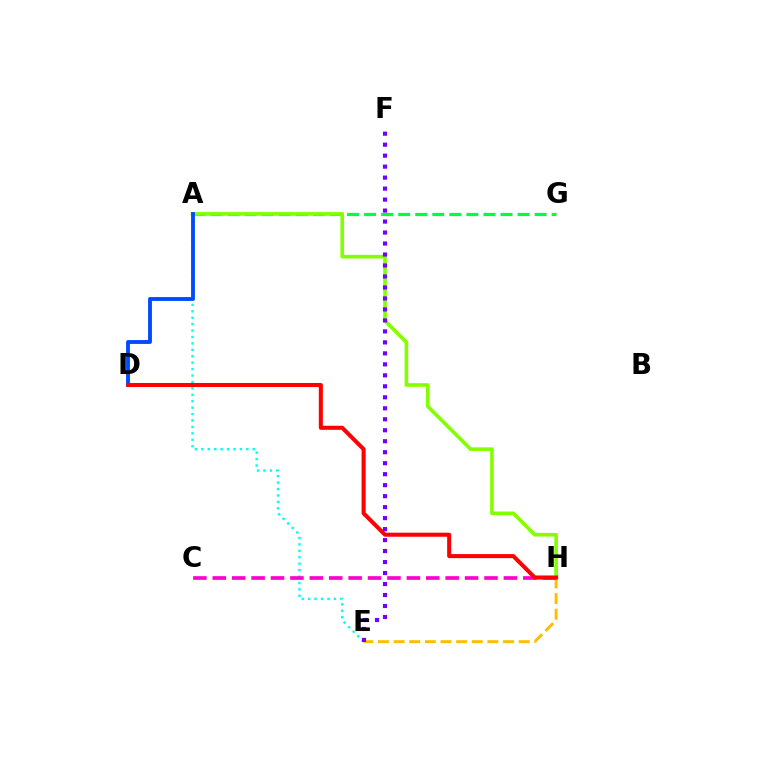{('A', 'G'): [{'color': '#00ff39', 'line_style': 'dashed', 'thickness': 2.32}], ('A', 'E'): [{'color': '#00fff6', 'line_style': 'dotted', 'thickness': 1.74}], ('A', 'H'): [{'color': '#84ff00', 'line_style': 'solid', 'thickness': 2.62}], ('E', 'H'): [{'color': '#ffbd00', 'line_style': 'dashed', 'thickness': 2.12}], ('A', 'D'): [{'color': '#004bff', 'line_style': 'solid', 'thickness': 2.78}], ('E', 'F'): [{'color': '#7200ff', 'line_style': 'dotted', 'thickness': 2.98}], ('C', 'H'): [{'color': '#ff00cf', 'line_style': 'dashed', 'thickness': 2.64}], ('D', 'H'): [{'color': '#ff0000', 'line_style': 'solid', 'thickness': 2.91}]}